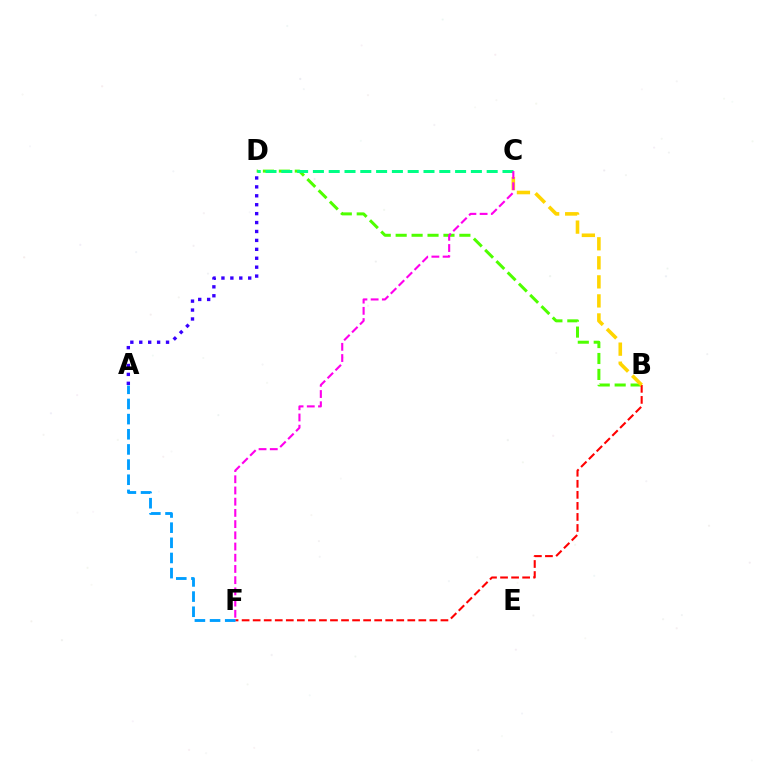{('B', 'D'): [{'color': '#4fff00', 'line_style': 'dashed', 'thickness': 2.16}], ('B', 'F'): [{'color': '#ff0000', 'line_style': 'dashed', 'thickness': 1.5}], ('C', 'D'): [{'color': '#00ff86', 'line_style': 'dashed', 'thickness': 2.15}], ('A', 'D'): [{'color': '#3700ff', 'line_style': 'dotted', 'thickness': 2.42}], ('A', 'F'): [{'color': '#009eff', 'line_style': 'dashed', 'thickness': 2.06}], ('B', 'C'): [{'color': '#ffd500', 'line_style': 'dashed', 'thickness': 2.59}], ('C', 'F'): [{'color': '#ff00ed', 'line_style': 'dashed', 'thickness': 1.52}]}